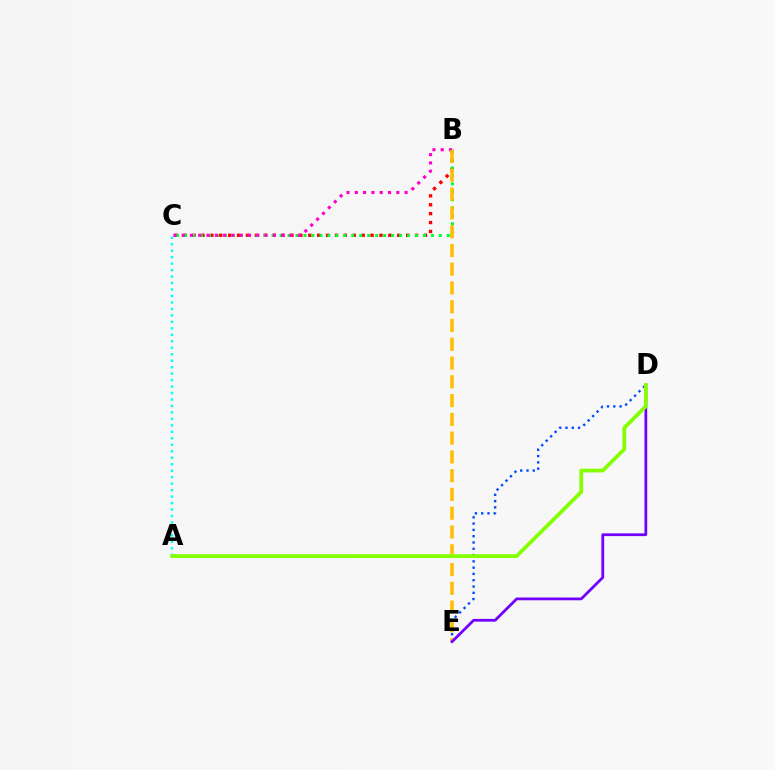{('B', 'C'): [{'color': '#ff0000', 'line_style': 'dotted', 'thickness': 2.42}, {'color': '#00ff39', 'line_style': 'dotted', 'thickness': 2.16}, {'color': '#ff00cf', 'line_style': 'dotted', 'thickness': 2.25}], ('A', 'C'): [{'color': '#00fff6', 'line_style': 'dotted', 'thickness': 1.76}], ('D', 'E'): [{'color': '#004bff', 'line_style': 'dotted', 'thickness': 1.71}, {'color': '#7200ff', 'line_style': 'solid', 'thickness': 1.99}], ('B', 'E'): [{'color': '#ffbd00', 'line_style': 'dashed', 'thickness': 2.55}], ('A', 'D'): [{'color': '#84ff00', 'line_style': 'solid', 'thickness': 2.69}]}